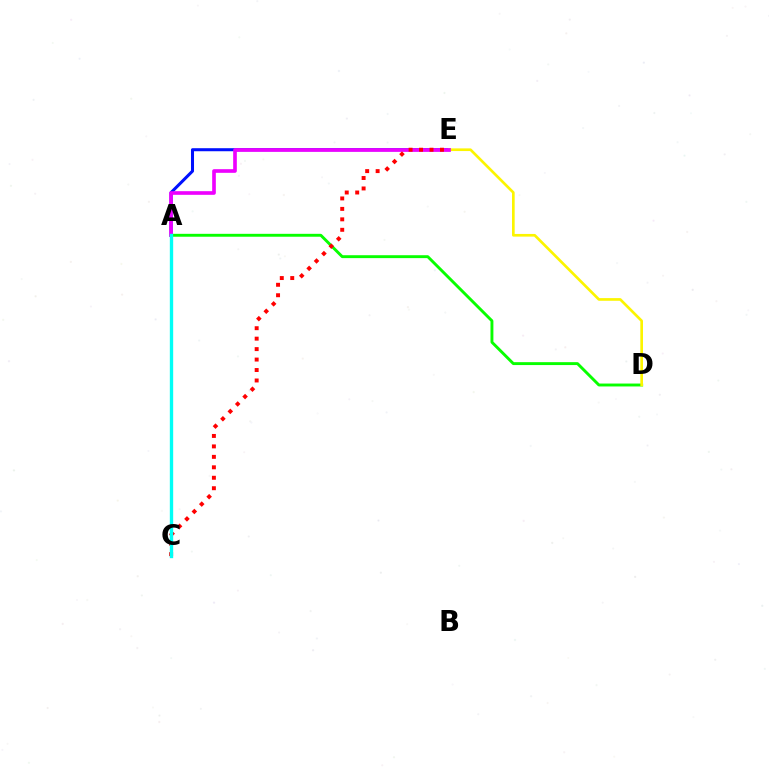{('A', 'E'): [{'color': '#0010ff', 'line_style': 'solid', 'thickness': 2.18}, {'color': '#ee00ff', 'line_style': 'solid', 'thickness': 2.62}], ('A', 'D'): [{'color': '#08ff00', 'line_style': 'solid', 'thickness': 2.09}], ('D', 'E'): [{'color': '#fcf500', 'line_style': 'solid', 'thickness': 1.92}], ('C', 'E'): [{'color': '#ff0000', 'line_style': 'dotted', 'thickness': 2.84}], ('A', 'C'): [{'color': '#00fff6', 'line_style': 'solid', 'thickness': 2.41}]}